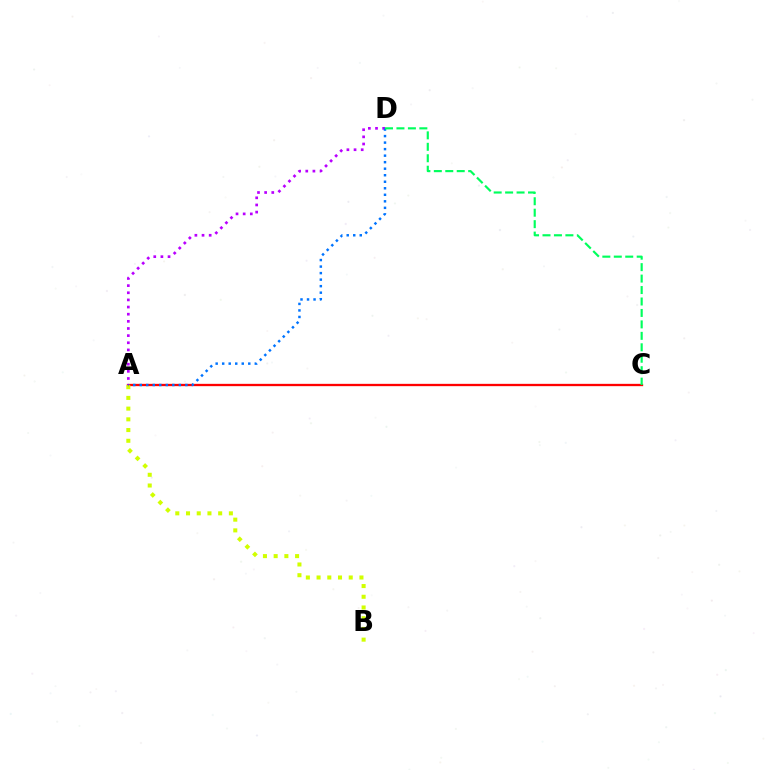{('A', 'C'): [{'color': '#ff0000', 'line_style': 'solid', 'thickness': 1.67}], ('A', 'B'): [{'color': '#d1ff00', 'line_style': 'dotted', 'thickness': 2.91}], ('A', 'D'): [{'color': '#b900ff', 'line_style': 'dotted', 'thickness': 1.94}, {'color': '#0074ff', 'line_style': 'dotted', 'thickness': 1.77}], ('C', 'D'): [{'color': '#00ff5c', 'line_style': 'dashed', 'thickness': 1.56}]}